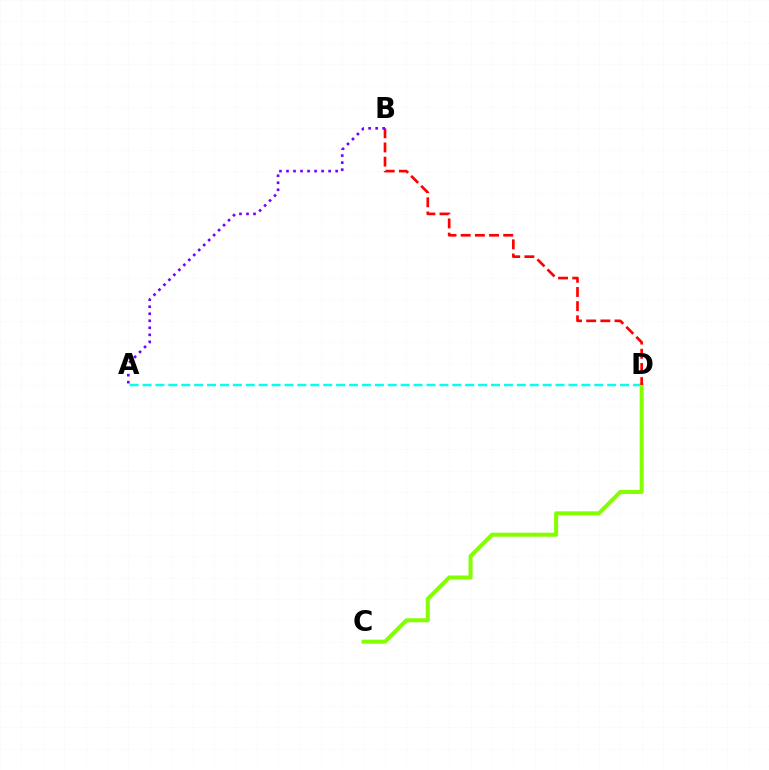{('A', 'D'): [{'color': '#00fff6', 'line_style': 'dashed', 'thickness': 1.75}], ('C', 'D'): [{'color': '#84ff00', 'line_style': 'solid', 'thickness': 2.9}], ('B', 'D'): [{'color': '#ff0000', 'line_style': 'dashed', 'thickness': 1.93}], ('A', 'B'): [{'color': '#7200ff', 'line_style': 'dotted', 'thickness': 1.91}]}